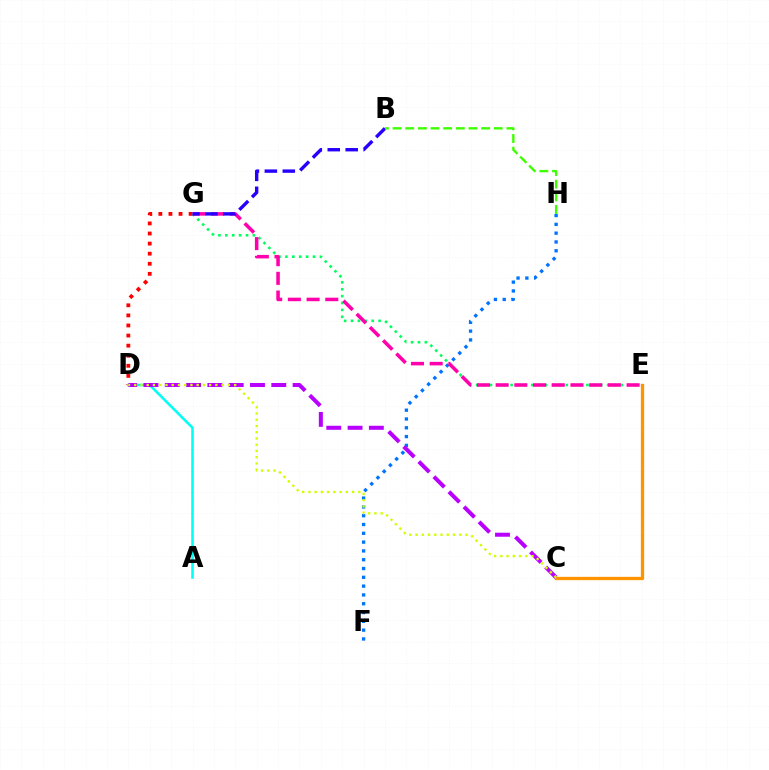{('D', 'G'): [{'color': '#ff0000', 'line_style': 'dotted', 'thickness': 2.74}], ('A', 'D'): [{'color': '#00fff6', 'line_style': 'solid', 'thickness': 1.84}], ('F', 'H'): [{'color': '#0074ff', 'line_style': 'dotted', 'thickness': 2.39}], ('E', 'G'): [{'color': '#00ff5c', 'line_style': 'dotted', 'thickness': 1.87}, {'color': '#ff00ac', 'line_style': 'dashed', 'thickness': 2.54}], ('C', 'D'): [{'color': '#b900ff', 'line_style': 'dashed', 'thickness': 2.89}, {'color': '#d1ff00', 'line_style': 'dotted', 'thickness': 1.7}], ('C', 'E'): [{'color': '#ff9400', 'line_style': 'solid', 'thickness': 2.38}], ('B', 'G'): [{'color': '#2500ff', 'line_style': 'dashed', 'thickness': 2.44}], ('B', 'H'): [{'color': '#3dff00', 'line_style': 'dashed', 'thickness': 1.72}]}